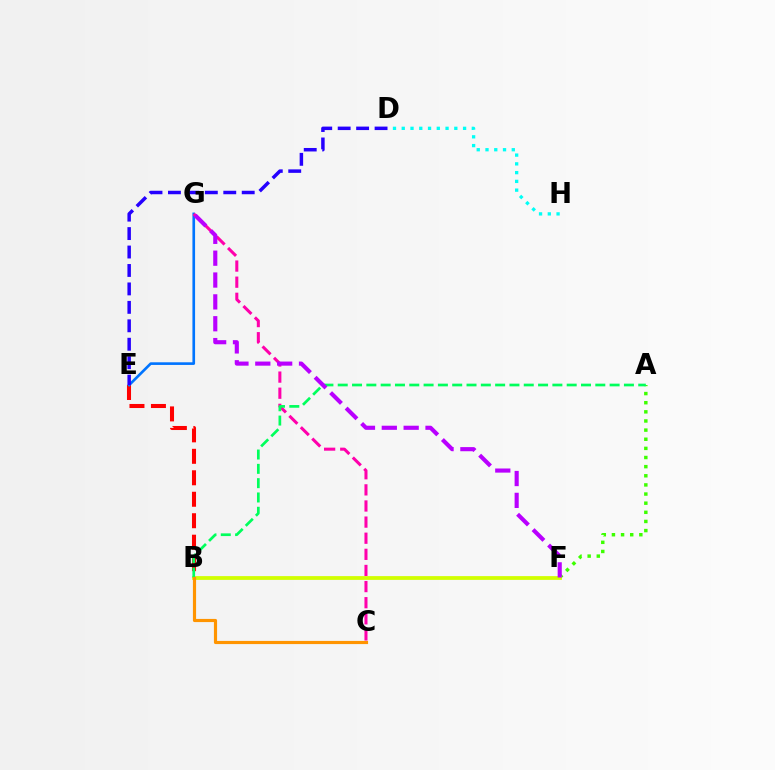{('B', 'E'): [{'color': '#ff0000', 'line_style': 'dashed', 'thickness': 2.92}], ('E', 'G'): [{'color': '#0074ff', 'line_style': 'solid', 'thickness': 1.9}], ('A', 'F'): [{'color': '#3dff00', 'line_style': 'dotted', 'thickness': 2.48}], ('C', 'G'): [{'color': '#ff00ac', 'line_style': 'dashed', 'thickness': 2.19}], ('B', 'F'): [{'color': '#d1ff00', 'line_style': 'solid', 'thickness': 2.72}], ('A', 'B'): [{'color': '#00ff5c', 'line_style': 'dashed', 'thickness': 1.94}], ('F', 'G'): [{'color': '#b900ff', 'line_style': 'dashed', 'thickness': 2.97}], ('D', 'H'): [{'color': '#00fff6', 'line_style': 'dotted', 'thickness': 2.38}], ('B', 'C'): [{'color': '#ff9400', 'line_style': 'solid', 'thickness': 2.27}], ('D', 'E'): [{'color': '#2500ff', 'line_style': 'dashed', 'thickness': 2.51}]}